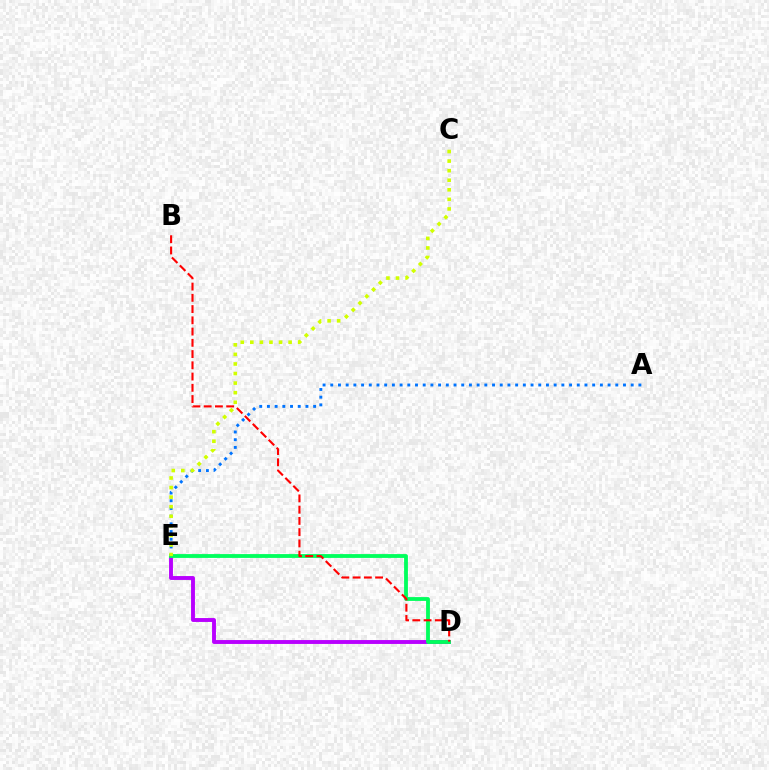{('D', 'E'): [{'color': '#b900ff', 'line_style': 'solid', 'thickness': 2.8}, {'color': '#00ff5c', 'line_style': 'solid', 'thickness': 2.75}], ('A', 'E'): [{'color': '#0074ff', 'line_style': 'dotted', 'thickness': 2.09}], ('B', 'D'): [{'color': '#ff0000', 'line_style': 'dashed', 'thickness': 1.53}], ('C', 'E'): [{'color': '#d1ff00', 'line_style': 'dotted', 'thickness': 2.6}]}